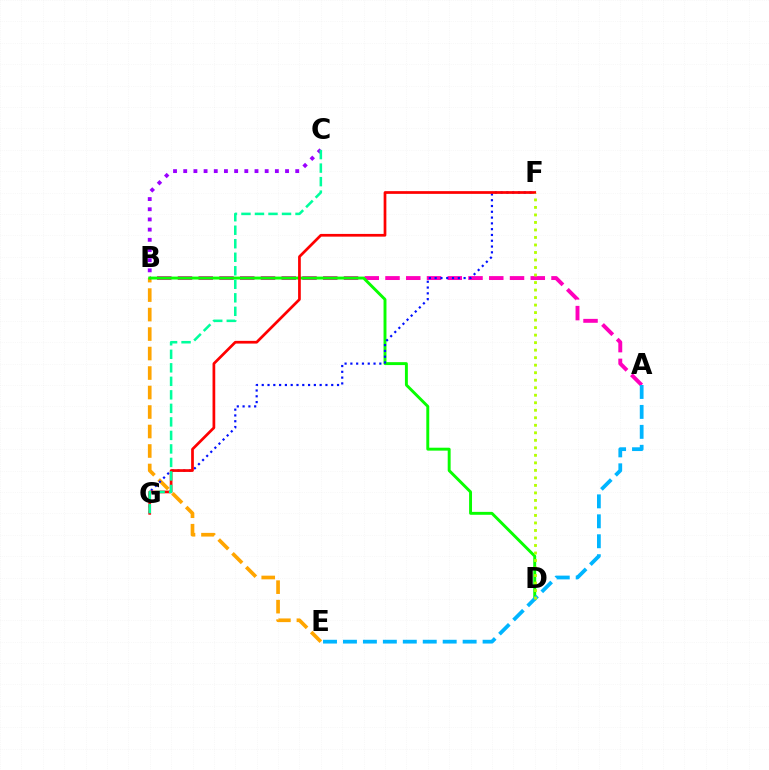{('B', 'E'): [{'color': '#ffa500', 'line_style': 'dashed', 'thickness': 2.65}], ('A', 'B'): [{'color': '#ff00bd', 'line_style': 'dashed', 'thickness': 2.82}], ('B', 'D'): [{'color': '#08ff00', 'line_style': 'solid', 'thickness': 2.1}], ('B', 'C'): [{'color': '#9b00ff', 'line_style': 'dotted', 'thickness': 2.77}], ('F', 'G'): [{'color': '#0010ff', 'line_style': 'dotted', 'thickness': 1.57}, {'color': '#ff0000', 'line_style': 'solid', 'thickness': 1.96}], ('C', 'G'): [{'color': '#00ff9d', 'line_style': 'dashed', 'thickness': 1.84}], ('A', 'E'): [{'color': '#00b5ff', 'line_style': 'dashed', 'thickness': 2.71}], ('D', 'F'): [{'color': '#b3ff00', 'line_style': 'dotted', 'thickness': 2.04}]}